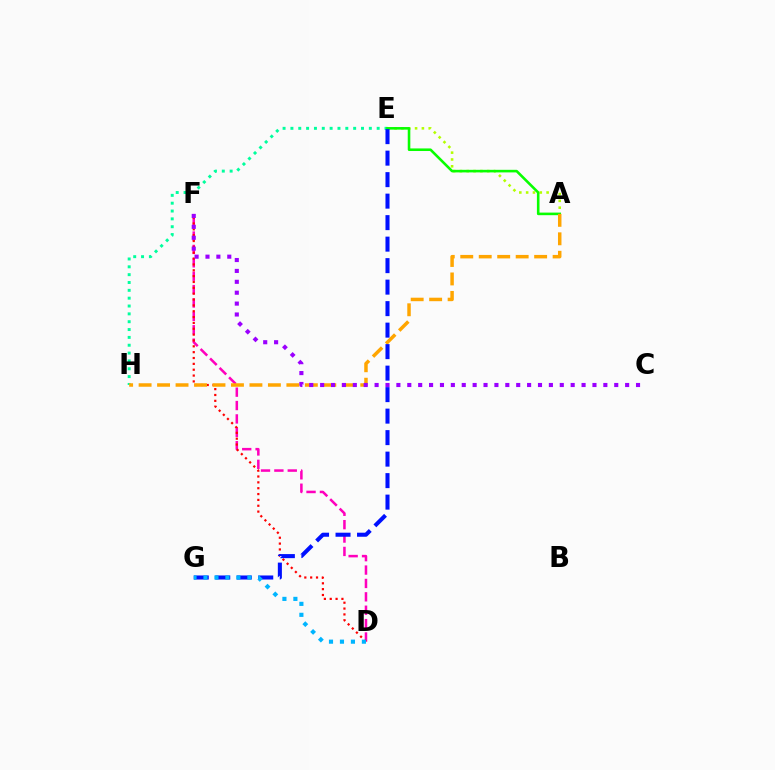{('E', 'H'): [{'color': '#00ff9d', 'line_style': 'dotted', 'thickness': 2.13}], ('A', 'E'): [{'color': '#b3ff00', 'line_style': 'dotted', 'thickness': 1.85}, {'color': '#08ff00', 'line_style': 'solid', 'thickness': 1.86}], ('D', 'F'): [{'color': '#ff00bd', 'line_style': 'dashed', 'thickness': 1.82}, {'color': '#ff0000', 'line_style': 'dotted', 'thickness': 1.59}], ('A', 'H'): [{'color': '#ffa500', 'line_style': 'dashed', 'thickness': 2.51}], ('E', 'G'): [{'color': '#0010ff', 'line_style': 'dashed', 'thickness': 2.92}], ('C', 'F'): [{'color': '#9b00ff', 'line_style': 'dotted', 'thickness': 2.96}], ('D', 'G'): [{'color': '#00b5ff', 'line_style': 'dotted', 'thickness': 2.98}]}